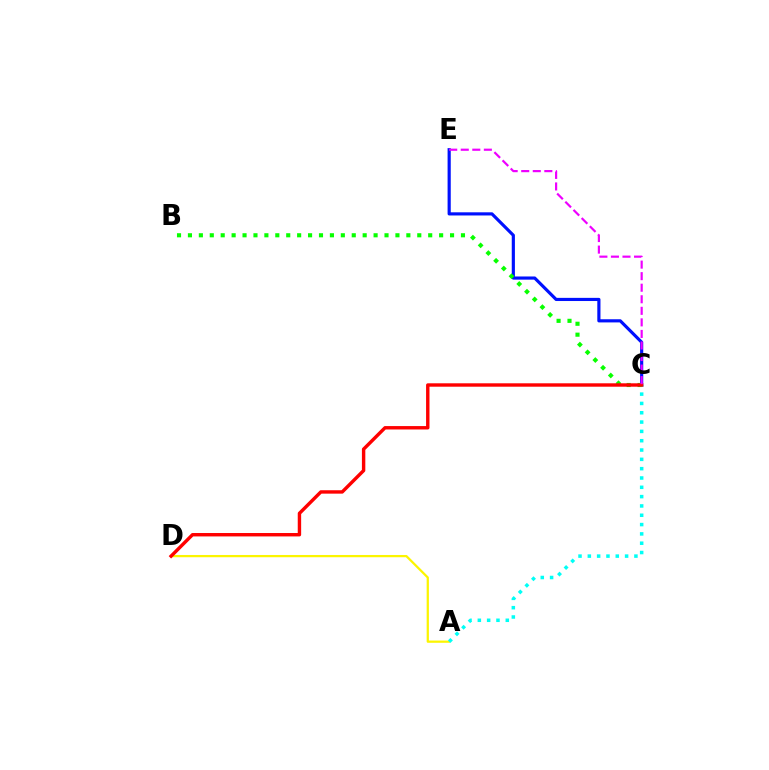{('C', 'E'): [{'color': '#0010ff', 'line_style': 'solid', 'thickness': 2.27}, {'color': '#ee00ff', 'line_style': 'dashed', 'thickness': 1.57}], ('A', 'D'): [{'color': '#fcf500', 'line_style': 'solid', 'thickness': 1.62}], ('A', 'C'): [{'color': '#00fff6', 'line_style': 'dotted', 'thickness': 2.53}], ('B', 'C'): [{'color': '#08ff00', 'line_style': 'dotted', 'thickness': 2.97}], ('C', 'D'): [{'color': '#ff0000', 'line_style': 'solid', 'thickness': 2.45}]}